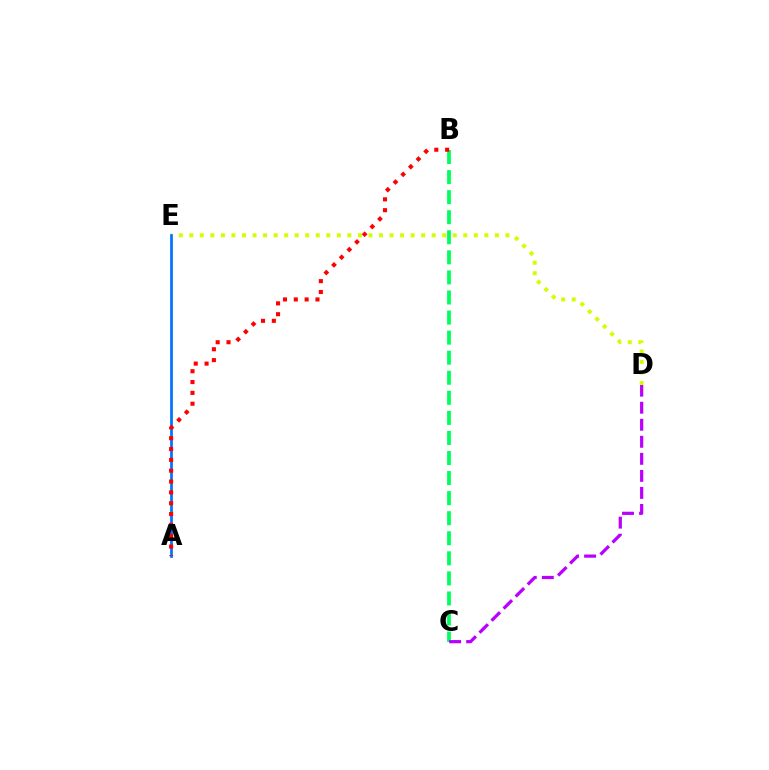{('D', 'E'): [{'color': '#d1ff00', 'line_style': 'dotted', 'thickness': 2.86}], ('A', 'E'): [{'color': '#0074ff', 'line_style': 'solid', 'thickness': 1.96}], ('B', 'C'): [{'color': '#00ff5c', 'line_style': 'dashed', 'thickness': 2.73}], ('C', 'D'): [{'color': '#b900ff', 'line_style': 'dashed', 'thickness': 2.31}], ('A', 'B'): [{'color': '#ff0000', 'line_style': 'dotted', 'thickness': 2.94}]}